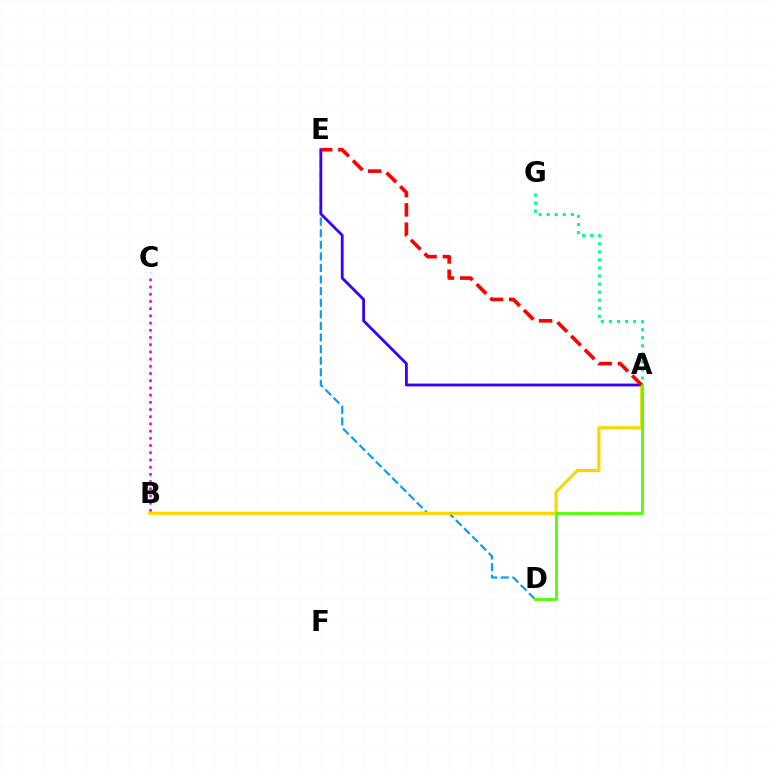{('B', 'C'): [{'color': '#ff00ed', 'line_style': 'dotted', 'thickness': 1.96}], ('D', 'E'): [{'color': '#009eff', 'line_style': 'dashed', 'thickness': 1.57}], ('A', 'E'): [{'color': '#3700ff', 'line_style': 'solid', 'thickness': 2.03}, {'color': '#ff0000', 'line_style': 'dashed', 'thickness': 2.62}], ('A', 'B'): [{'color': '#ffd500', 'line_style': 'solid', 'thickness': 2.26}], ('A', 'D'): [{'color': '#4fff00', 'line_style': 'solid', 'thickness': 2.0}], ('A', 'G'): [{'color': '#00ff86', 'line_style': 'dotted', 'thickness': 2.19}]}